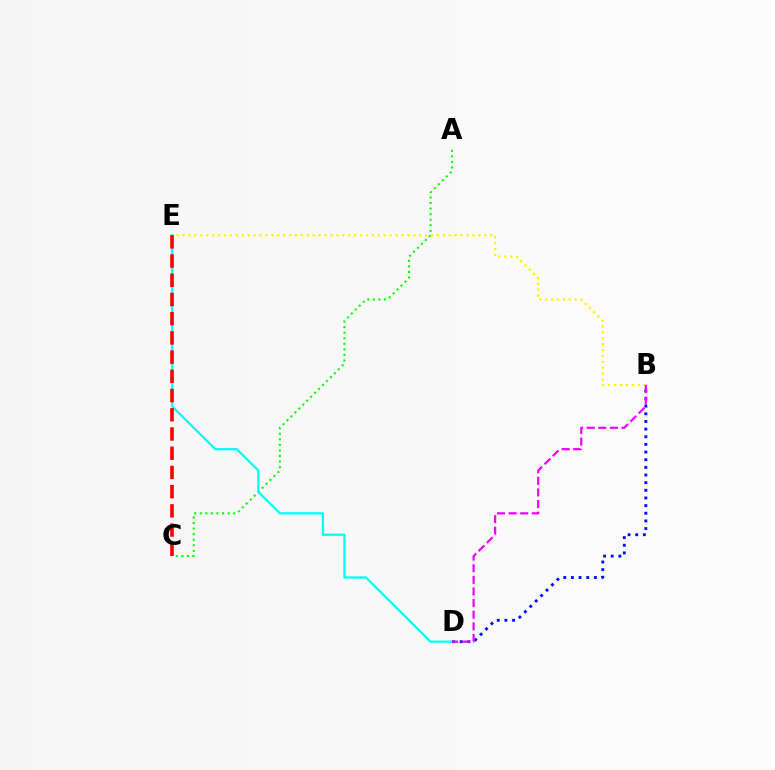{('A', 'C'): [{'color': '#08ff00', 'line_style': 'dotted', 'thickness': 1.51}], ('D', 'E'): [{'color': '#00fff6', 'line_style': 'solid', 'thickness': 1.63}], ('B', 'E'): [{'color': '#fcf500', 'line_style': 'dotted', 'thickness': 1.61}], ('B', 'D'): [{'color': '#0010ff', 'line_style': 'dotted', 'thickness': 2.08}, {'color': '#ee00ff', 'line_style': 'dashed', 'thickness': 1.58}], ('C', 'E'): [{'color': '#ff0000', 'line_style': 'dashed', 'thickness': 2.61}]}